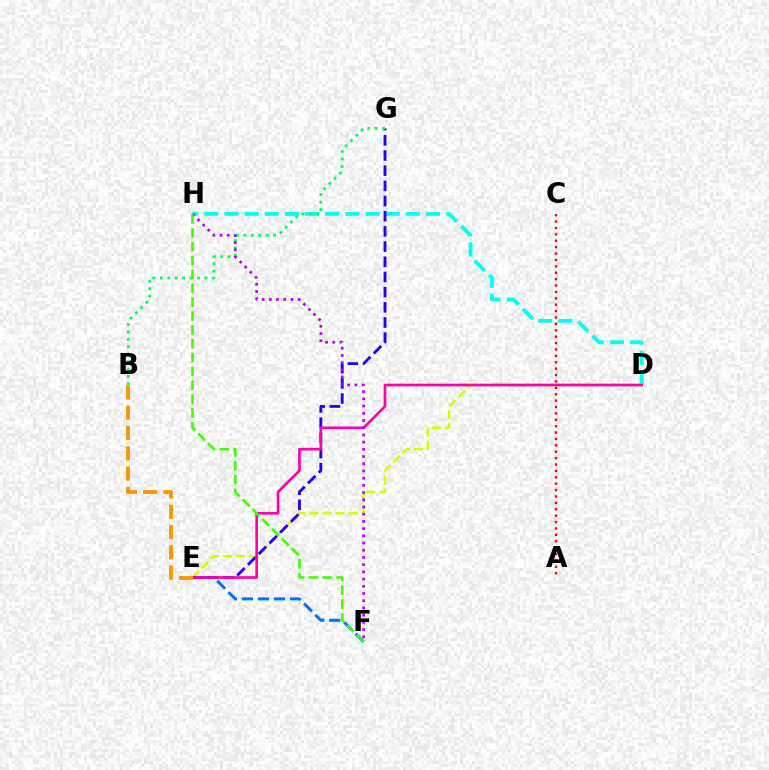{('E', 'F'): [{'color': '#0074ff', 'line_style': 'dashed', 'thickness': 2.18}], ('D', 'H'): [{'color': '#00fff6', 'line_style': 'dashed', 'thickness': 2.74}], ('D', 'E'): [{'color': '#d1ff00', 'line_style': 'dashed', 'thickness': 1.77}, {'color': '#ff00ac', 'line_style': 'solid', 'thickness': 1.91}], ('E', 'G'): [{'color': '#2500ff', 'line_style': 'dashed', 'thickness': 2.06}], ('B', 'E'): [{'color': '#ff9400', 'line_style': 'dashed', 'thickness': 2.76}], ('A', 'C'): [{'color': '#ff0000', 'line_style': 'dotted', 'thickness': 1.74}], ('B', 'G'): [{'color': '#00ff5c', 'line_style': 'dotted', 'thickness': 2.02}], ('F', 'H'): [{'color': '#b900ff', 'line_style': 'dotted', 'thickness': 1.96}, {'color': '#3dff00', 'line_style': 'dashed', 'thickness': 1.88}]}